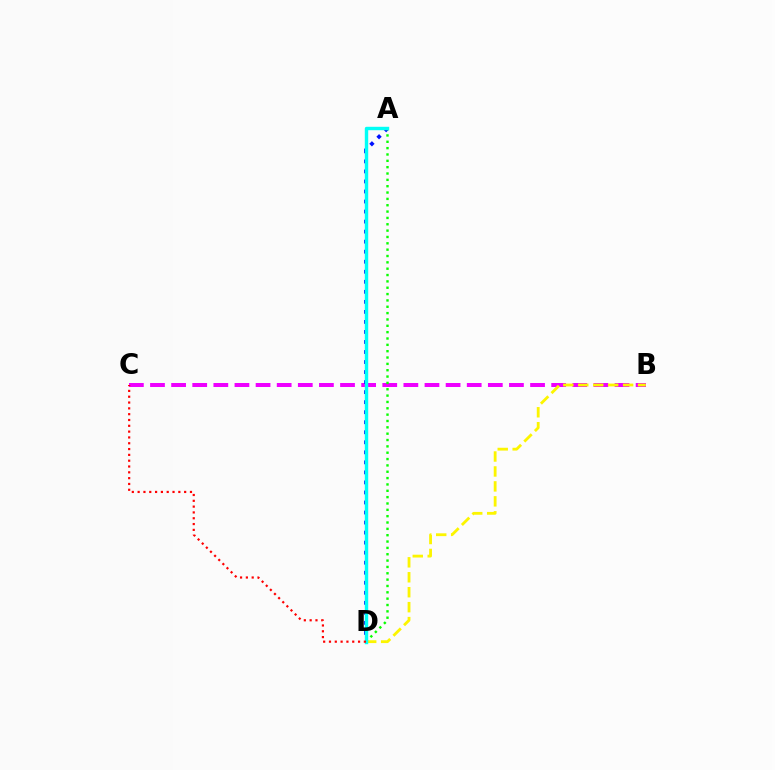{('B', 'C'): [{'color': '#ee00ff', 'line_style': 'dashed', 'thickness': 2.87}], ('A', 'D'): [{'color': '#0010ff', 'line_style': 'dotted', 'thickness': 2.73}, {'color': '#08ff00', 'line_style': 'dotted', 'thickness': 1.72}, {'color': '#00fff6', 'line_style': 'solid', 'thickness': 2.45}], ('B', 'D'): [{'color': '#fcf500', 'line_style': 'dashed', 'thickness': 2.03}], ('C', 'D'): [{'color': '#ff0000', 'line_style': 'dotted', 'thickness': 1.58}]}